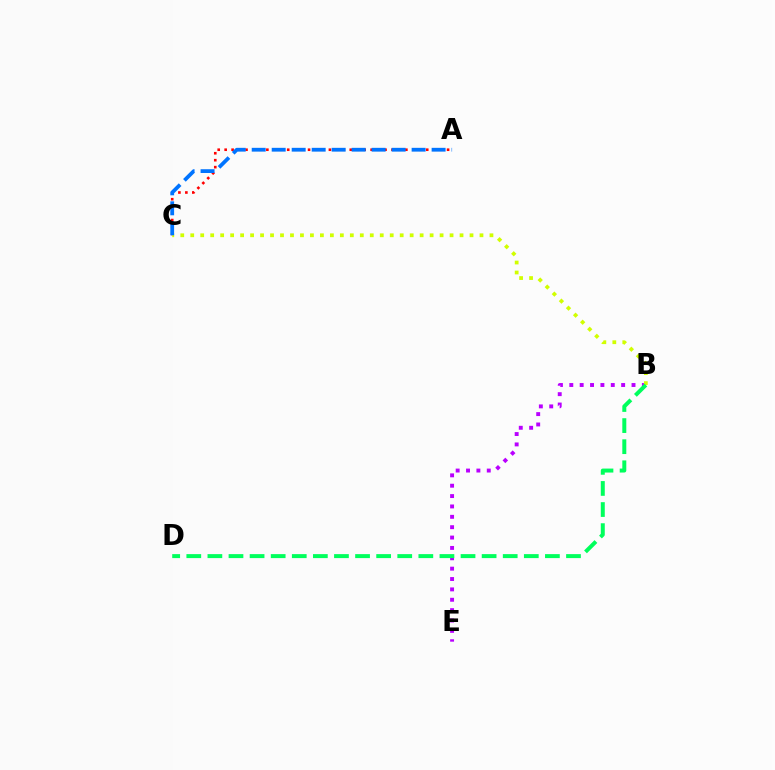{('B', 'E'): [{'color': '#b900ff', 'line_style': 'dotted', 'thickness': 2.82}], ('A', 'C'): [{'color': '#ff0000', 'line_style': 'dotted', 'thickness': 1.89}, {'color': '#0074ff', 'line_style': 'dashed', 'thickness': 2.72}], ('B', 'C'): [{'color': '#d1ff00', 'line_style': 'dotted', 'thickness': 2.71}], ('B', 'D'): [{'color': '#00ff5c', 'line_style': 'dashed', 'thickness': 2.87}]}